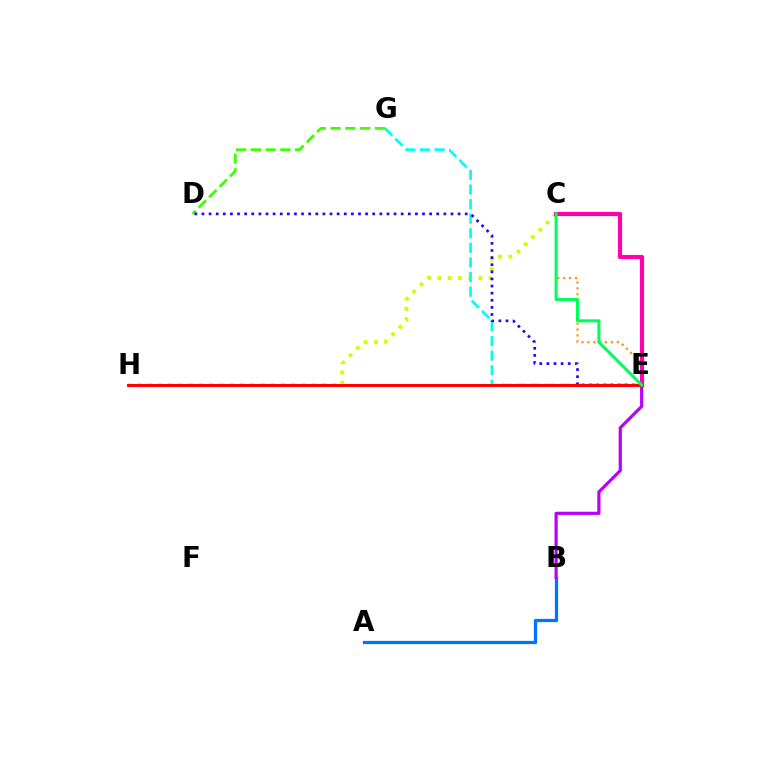{('A', 'B'): [{'color': '#0074ff', 'line_style': 'solid', 'thickness': 2.35}], ('C', 'E'): [{'color': '#ff9400', 'line_style': 'dotted', 'thickness': 1.6}, {'color': '#ff00ac', 'line_style': 'solid', 'thickness': 3.0}, {'color': '#00ff5c', 'line_style': 'solid', 'thickness': 2.2}], ('C', 'H'): [{'color': '#d1ff00', 'line_style': 'dotted', 'thickness': 2.79}], ('E', 'G'): [{'color': '#00fff6', 'line_style': 'dashed', 'thickness': 1.98}], ('D', 'G'): [{'color': '#3dff00', 'line_style': 'dashed', 'thickness': 2.0}], ('D', 'E'): [{'color': '#2500ff', 'line_style': 'dotted', 'thickness': 1.93}], ('B', 'E'): [{'color': '#b900ff', 'line_style': 'solid', 'thickness': 2.3}], ('E', 'H'): [{'color': '#ff0000', 'line_style': 'solid', 'thickness': 2.14}]}